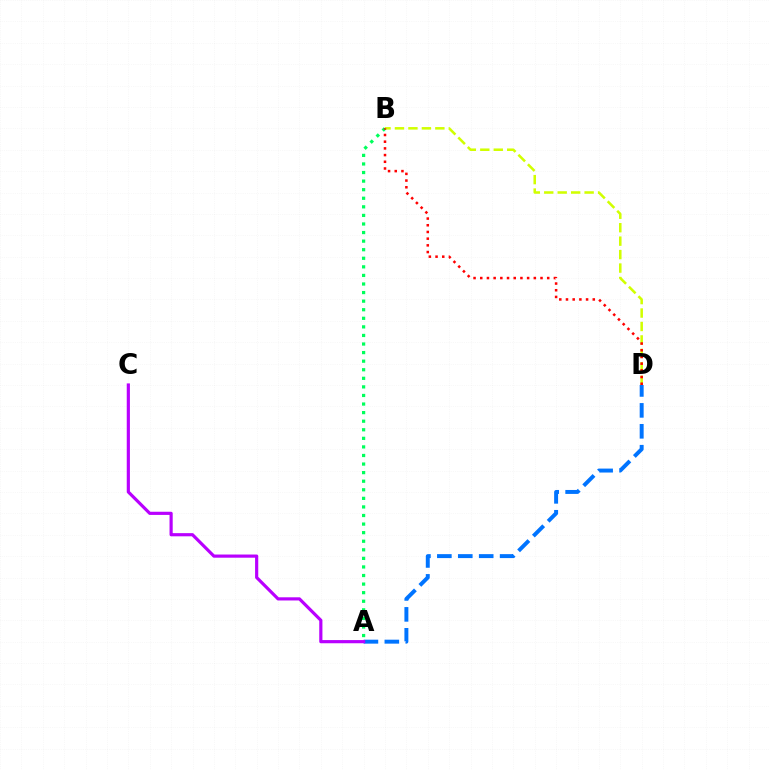{('B', 'D'): [{'color': '#d1ff00', 'line_style': 'dashed', 'thickness': 1.83}, {'color': '#ff0000', 'line_style': 'dotted', 'thickness': 1.82}], ('A', 'B'): [{'color': '#00ff5c', 'line_style': 'dotted', 'thickness': 2.33}], ('A', 'D'): [{'color': '#0074ff', 'line_style': 'dashed', 'thickness': 2.84}], ('A', 'C'): [{'color': '#b900ff', 'line_style': 'solid', 'thickness': 2.29}]}